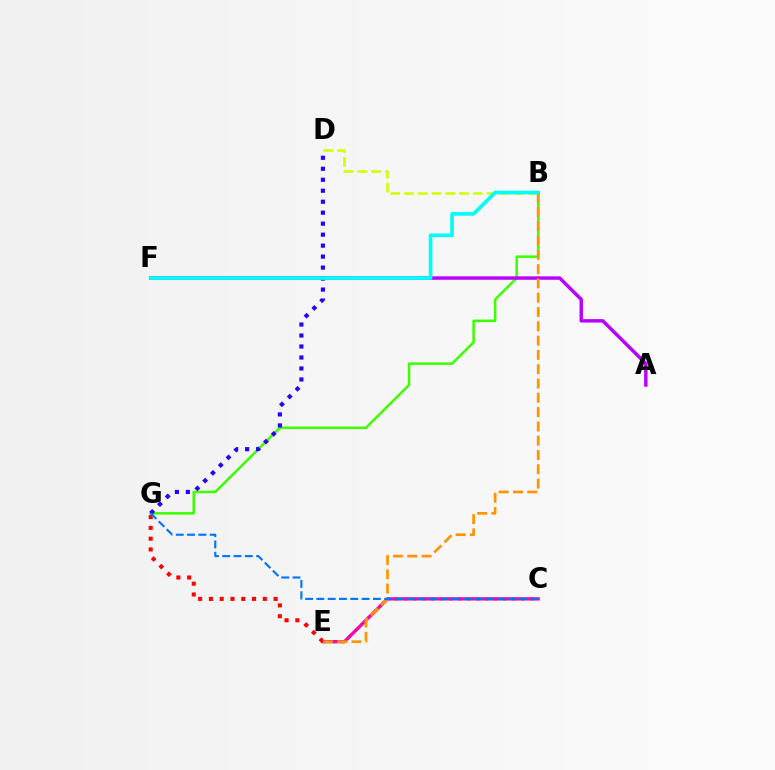{('B', 'G'): [{'color': '#3dff00', 'line_style': 'solid', 'thickness': 1.82}], ('A', 'F'): [{'color': '#b900ff', 'line_style': 'solid', 'thickness': 2.47}], ('C', 'E'): [{'color': '#00ff5c', 'line_style': 'dotted', 'thickness': 2.44}, {'color': '#ff00ac', 'line_style': 'solid', 'thickness': 2.38}], ('E', 'G'): [{'color': '#ff0000', 'line_style': 'dotted', 'thickness': 2.93}], ('D', 'G'): [{'color': '#2500ff', 'line_style': 'dotted', 'thickness': 2.98}], ('B', 'D'): [{'color': '#d1ff00', 'line_style': 'dashed', 'thickness': 1.87}], ('B', 'E'): [{'color': '#ff9400', 'line_style': 'dashed', 'thickness': 1.94}], ('C', 'G'): [{'color': '#0074ff', 'line_style': 'dashed', 'thickness': 1.54}], ('B', 'F'): [{'color': '#00fff6', 'line_style': 'solid', 'thickness': 2.64}]}